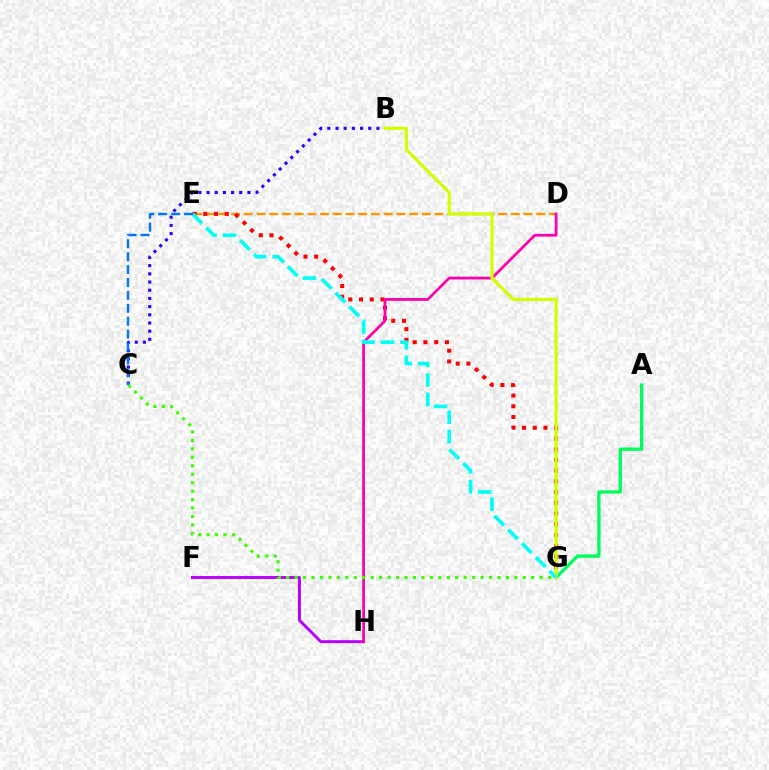{('D', 'E'): [{'color': '#ff9400', 'line_style': 'dashed', 'thickness': 1.73}], ('E', 'G'): [{'color': '#ff0000', 'line_style': 'dotted', 'thickness': 2.91}, {'color': '#00fff6', 'line_style': 'dashed', 'thickness': 2.65}], ('F', 'H'): [{'color': '#b900ff', 'line_style': 'solid', 'thickness': 2.13}], ('B', 'C'): [{'color': '#2500ff', 'line_style': 'dotted', 'thickness': 2.22}], ('A', 'G'): [{'color': '#00ff5c', 'line_style': 'solid', 'thickness': 2.41}], ('D', 'H'): [{'color': '#ff00ac', 'line_style': 'solid', 'thickness': 1.99}], ('B', 'G'): [{'color': '#d1ff00', 'line_style': 'solid', 'thickness': 2.28}], ('C', 'G'): [{'color': '#3dff00', 'line_style': 'dotted', 'thickness': 2.3}], ('C', 'E'): [{'color': '#0074ff', 'line_style': 'dashed', 'thickness': 1.75}]}